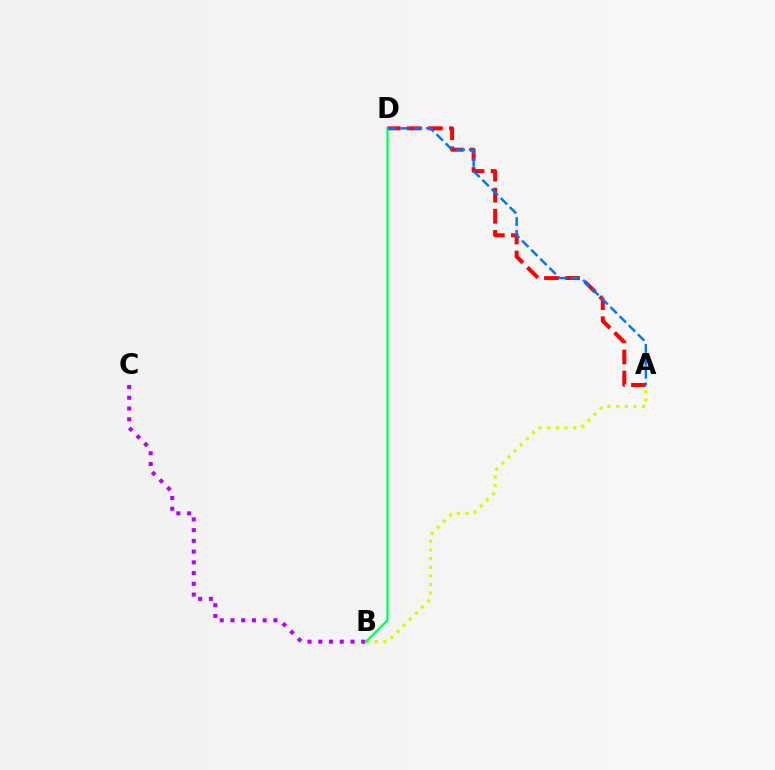{('B', 'C'): [{'color': '#b900ff', 'line_style': 'dotted', 'thickness': 2.92}], ('A', 'D'): [{'color': '#ff0000', 'line_style': 'dashed', 'thickness': 2.87}, {'color': '#0074ff', 'line_style': 'dashed', 'thickness': 1.75}], ('A', 'B'): [{'color': '#d1ff00', 'line_style': 'dotted', 'thickness': 2.35}], ('B', 'D'): [{'color': '#00ff5c', 'line_style': 'solid', 'thickness': 1.63}]}